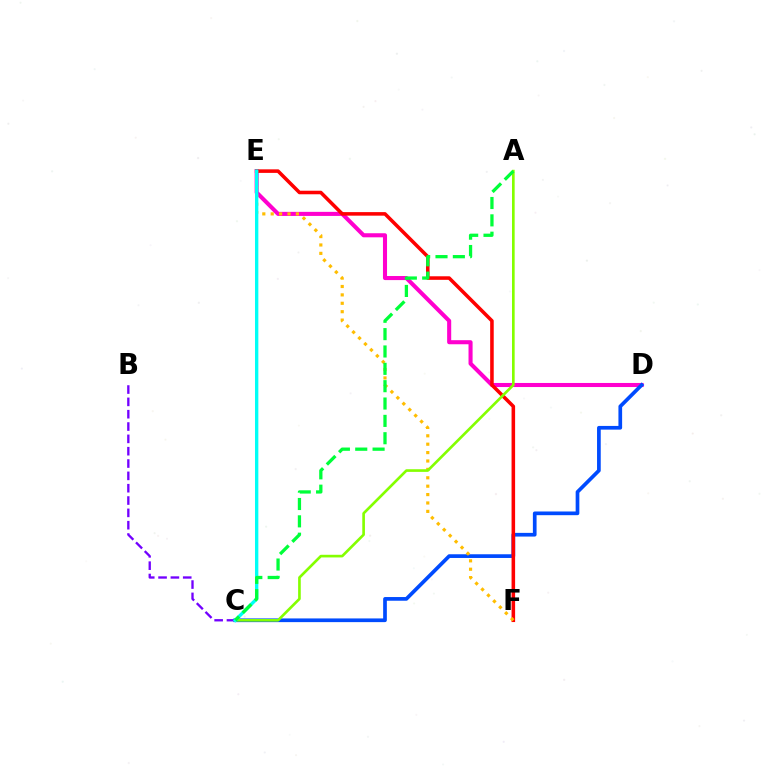{('D', 'E'): [{'color': '#ff00cf', 'line_style': 'solid', 'thickness': 2.93}], ('B', 'C'): [{'color': '#7200ff', 'line_style': 'dashed', 'thickness': 1.68}], ('C', 'D'): [{'color': '#004bff', 'line_style': 'solid', 'thickness': 2.66}], ('E', 'F'): [{'color': '#ff0000', 'line_style': 'solid', 'thickness': 2.56}, {'color': '#ffbd00', 'line_style': 'dotted', 'thickness': 2.28}], ('A', 'C'): [{'color': '#84ff00', 'line_style': 'solid', 'thickness': 1.91}, {'color': '#00ff39', 'line_style': 'dashed', 'thickness': 2.36}], ('C', 'E'): [{'color': '#00fff6', 'line_style': 'solid', 'thickness': 2.41}]}